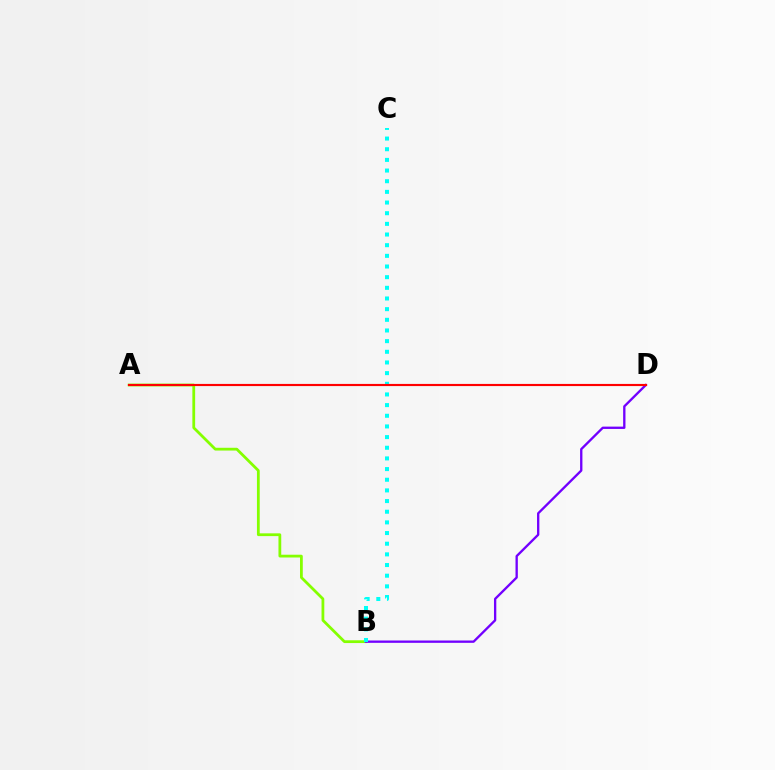{('A', 'B'): [{'color': '#84ff00', 'line_style': 'solid', 'thickness': 2.0}], ('B', 'D'): [{'color': '#7200ff', 'line_style': 'solid', 'thickness': 1.68}], ('B', 'C'): [{'color': '#00fff6', 'line_style': 'dotted', 'thickness': 2.9}], ('A', 'D'): [{'color': '#ff0000', 'line_style': 'solid', 'thickness': 1.55}]}